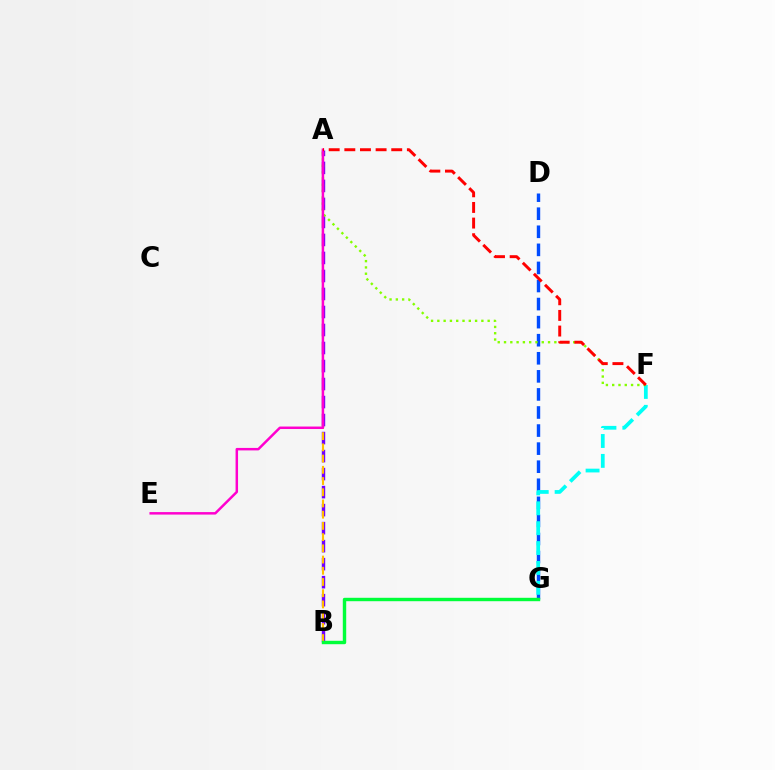{('D', 'G'): [{'color': '#004bff', 'line_style': 'dashed', 'thickness': 2.45}], ('F', 'G'): [{'color': '#00fff6', 'line_style': 'dashed', 'thickness': 2.7}], ('A', 'B'): [{'color': '#7200ff', 'line_style': 'dashed', 'thickness': 2.45}, {'color': '#ffbd00', 'line_style': 'dashed', 'thickness': 1.52}], ('A', 'F'): [{'color': '#84ff00', 'line_style': 'dotted', 'thickness': 1.71}, {'color': '#ff0000', 'line_style': 'dashed', 'thickness': 2.12}], ('B', 'G'): [{'color': '#00ff39', 'line_style': 'solid', 'thickness': 2.45}], ('A', 'E'): [{'color': '#ff00cf', 'line_style': 'solid', 'thickness': 1.79}]}